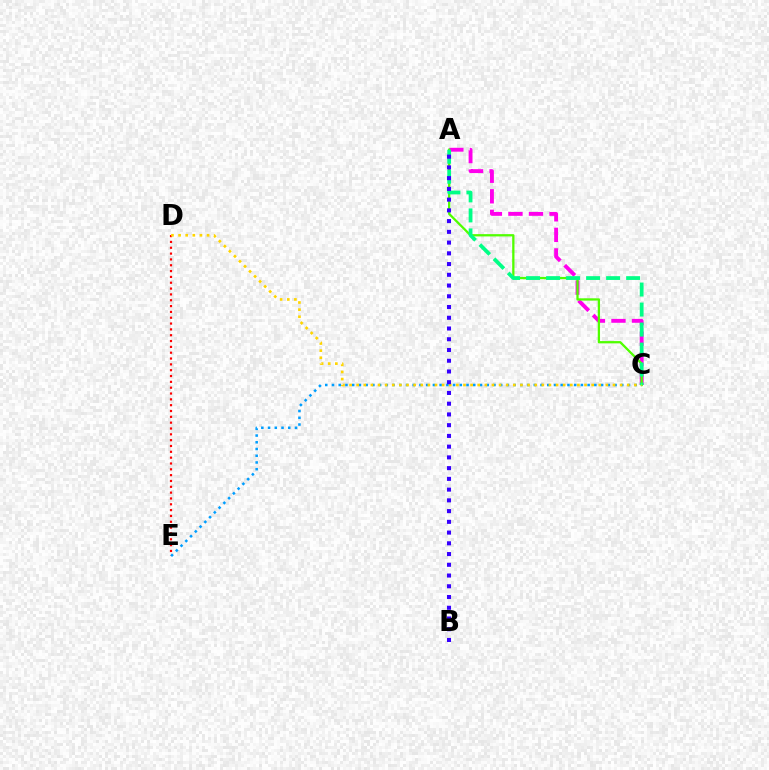{('A', 'C'): [{'color': '#ff00ed', 'line_style': 'dashed', 'thickness': 2.79}, {'color': '#4fff00', 'line_style': 'solid', 'thickness': 1.64}, {'color': '#00ff86', 'line_style': 'dashed', 'thickness': 2.72}], ('D', 'E'): [{'color': '#ff0000', 'line_style': 'dotted', 'thickness': 1.58}], ('C', 'E'): [{'color': '#009eff', 'line_style': 'dotted', 'thickness': 1.83}], ('C', 'D'): [{'color': '#ffd500', 'line_style': 'dotted', 'thickness': 1.93}], ('A', 'B'): [{'color': '#3700ff', 'line_style': 'dotted', 'thickness': 2.92}]}